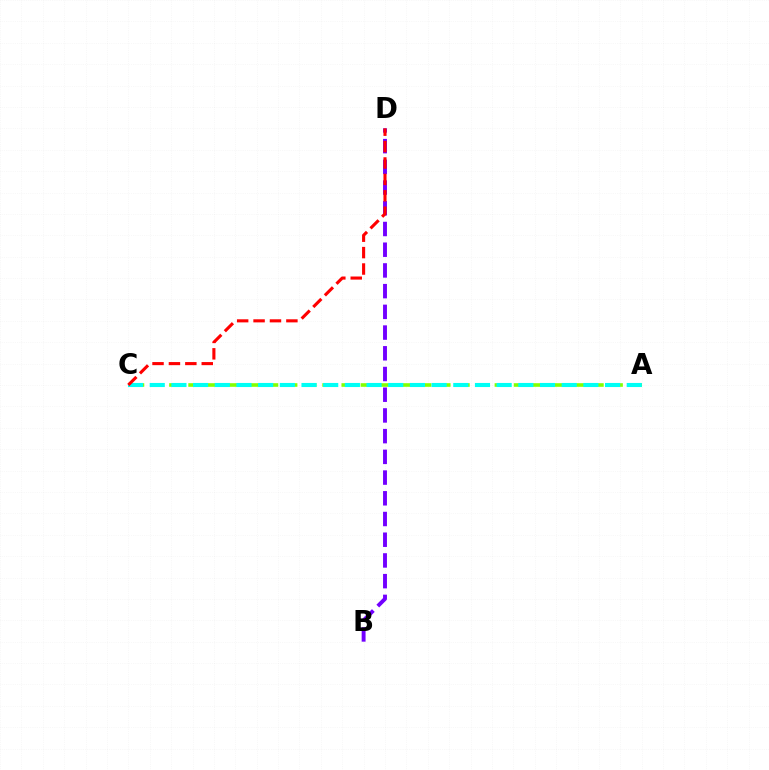{('A', 'C'): [{'color': '#84ff00', 'line_style': 'dashed', 'thickness': 2.6}, {'color': '#00fff6', 'line_style': 'dashed', 'thickness': 2.95}], ('B', 'D'): [{'color': '#7200ff', 'line_style': 'dashed', 'thickness': 2.81}], ('C', 'D'): [{'color': '#ff0000', 'line_style': 'dashed', 'thickness': 2.23}]}